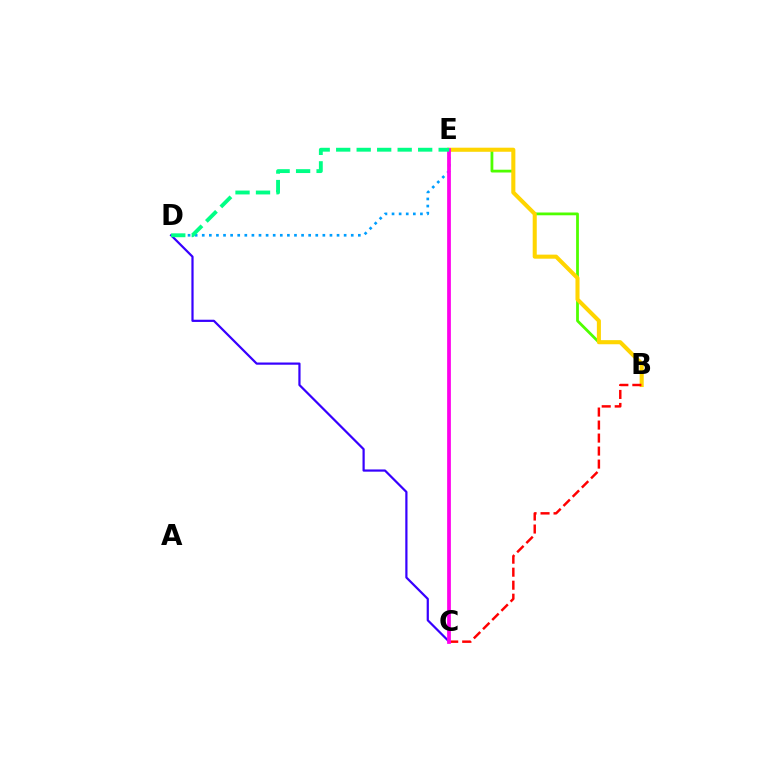{('B', 'E'): [{'color': '#4fff00', 'line_style': 'solid', 'thickness': 2.01}, {'color': '#ffd500', 'line_style': 'solid', 'thickness': 2.92}], ('D', 'E'): [{'color': '#009eff', 'line_style': 'dotted', 'thickness': 1.93}, {'color': '#00ff86', 'line_style': 'dashed', 'thickness': 2.78}], ('C', 'D'): [{'color': '#3700ff', 'line_style': 'solid', 'thickness': 1.59}], ('B', 'C'): [{'color': '#ff0000', 'line_style': 'dashed', 'thickness': 1.77}], ('C', 'E'): [{'color': '#ff00ed', 'line_style': 'solid', 'thickness': 2.69}]}